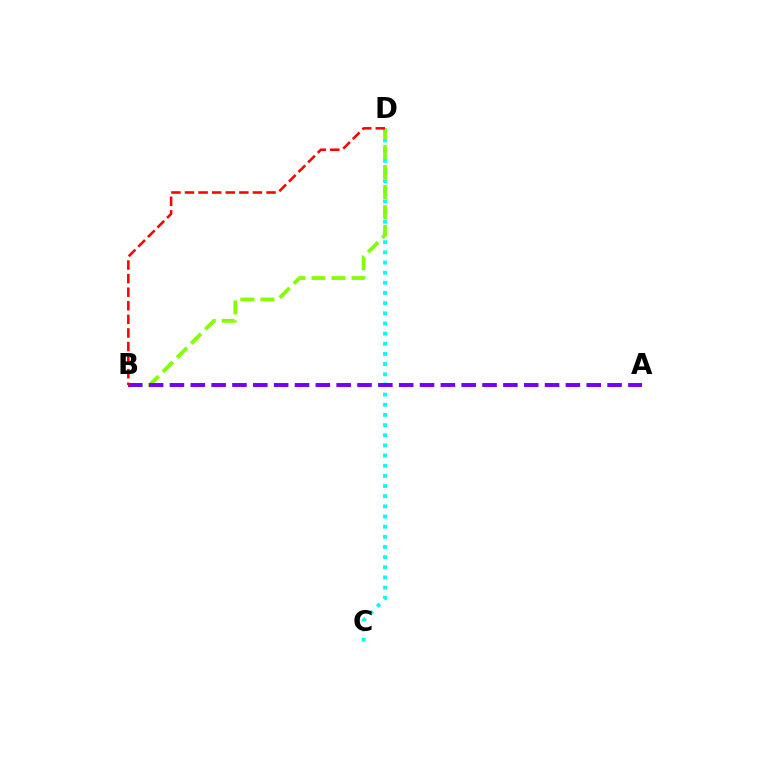{('C', 'D'): [{'color': '#00fff6', 'line_style': 'dotted', 'thickness': 2.76}], ('B', 'D'): [{'color': '#84ff00', 'line_style': 'dashed', 'thickness': 2.72}, {'color': '#ff0000', 'line_style': 'dashed', 'thickness': 1.85}], ('A', 'B'): [{'color': '#7200ff', 'line_style': 'dashed', 'thickness': 2.83}]}